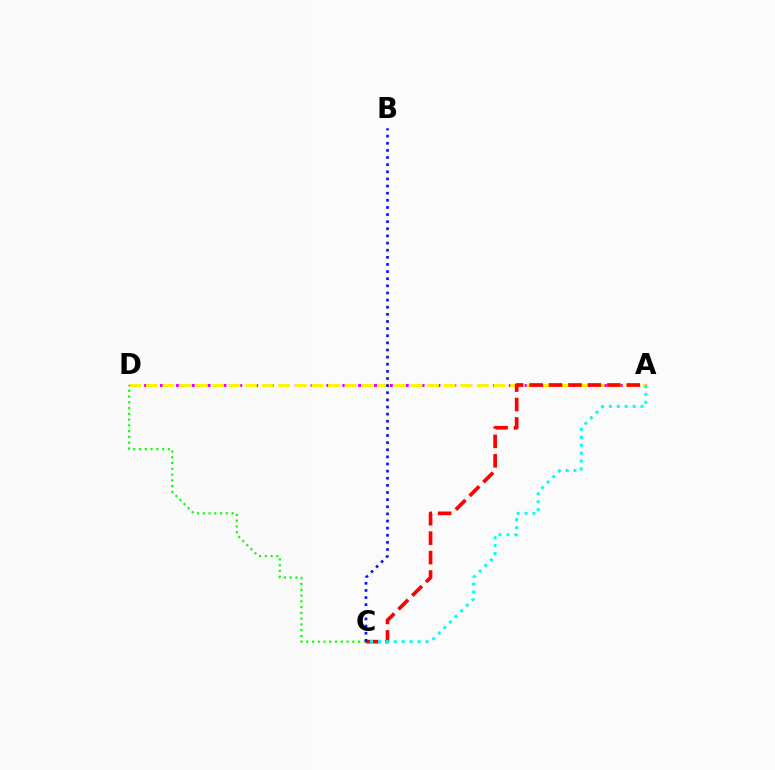{('A', 'D'): [{'color': '#ee00ff', 'line_style': 'dotted', 'thickness': 2.15}, {'color': '#fcf500', 'line_style': 'dashed', 'thickness': 2.25}], ('A', 'C'): [{'color': '#ff0000', 'line_style': 'dashed', 'thickness': 2.64}, {'color': '#00fff6', 'line_style': 'dotted', 'thickness': 2.15}], ('C', 'D'): [{'color': '#08ff00', 'line_style': 'dotted', 'thickness': 1.57}], ('B', 'C'): [{'color': '#0010ff', 'line_style': 'dotted', 'thickness': 1.94}]}